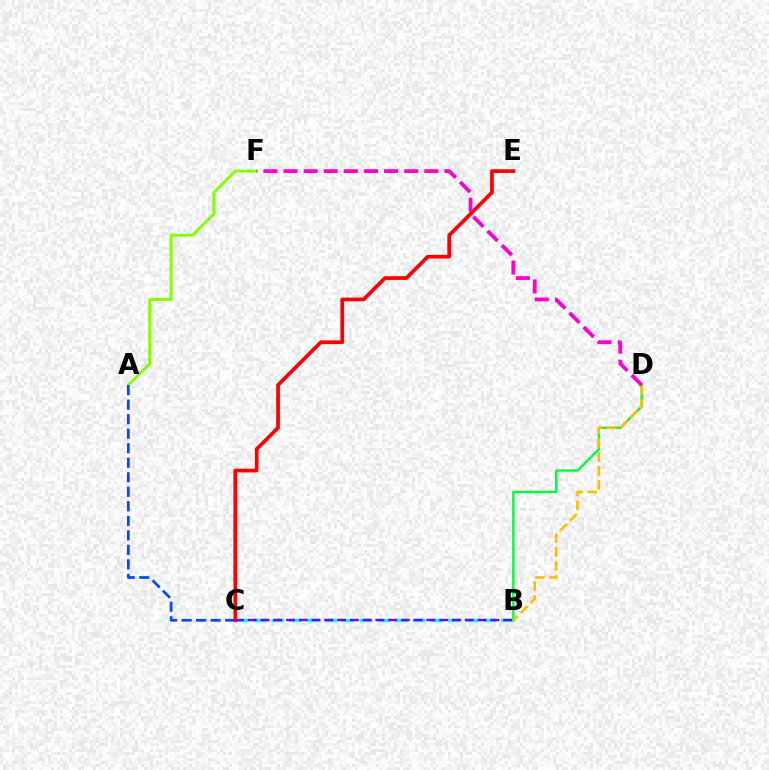{('B', 'C'): [{'color': '#00fff6', 'line_style': 'dashed', 'thickness': 2.4}, {'color': '#7200ff', 'line_style': 'dashed', 'thickness': 1.73}], ('B', 'D'): [{'color': '#00ff39', 'line_style': 'solid', 'thickness': 1.72}, {'color': '#ffbd00', 'line_style': 'dashed', 'thickness': 1.89}], ('A', 'F'): [{'color': '#84ff00', 'line_style': 'solid', 'thickness': 2.07}], ('A', 'C'): [{'color': '#004bff', 'line_style': 'dashed', 'thickness': 1.97}], ('C', 'E'): [{'color': '#ff0000', 'line_style': 'solid', 'thickness': 2.67}], ('D', 'F'): [{'color': '#ff00cf', 'line_style': 'dashed', 'thickness': 2.73}]}